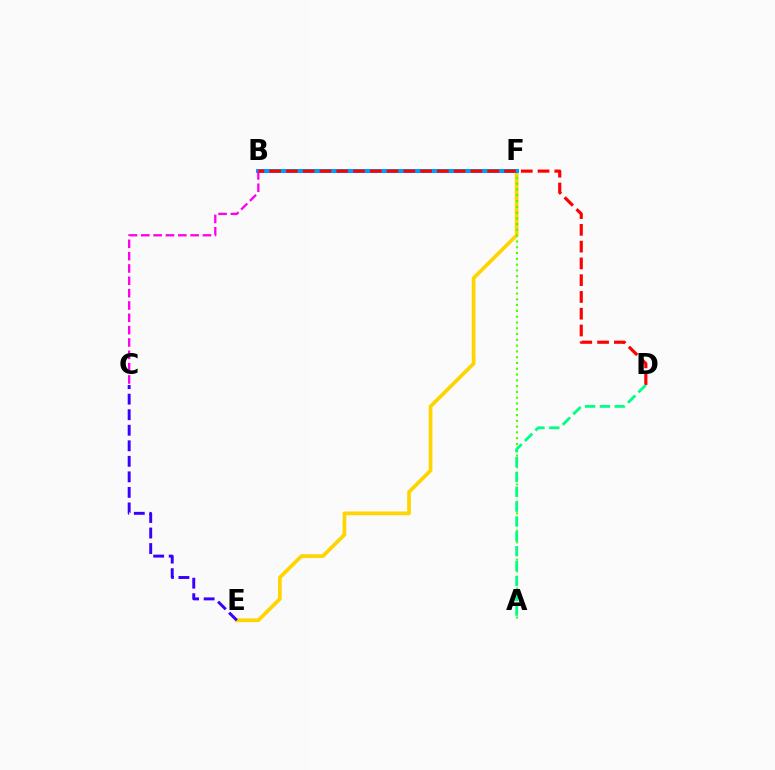{('E', 'F'): [{'color': '#ffd500', 'line_style': 'solid', 'thickness': 2.67}], ('A', 'F'): [{'color': '#4fff00', 'line_style': 'dotted', 'thickness': 1.57}], ('B', 'F'): [{'color': '#009eff', 'line_style': 'solid', 'thickness': 2.91}], ('B', 'C'): [{'color': '#ff00ed', 'line_style': 'dashed', 'thickness': 1.68}], ('B', 'D'): [{'color': '#ff0000', 'line_style': 'dashed', 'thickness': 2.28}], ('C', 'E'): [{'color': '#3700ff', 'line_style': 'dashed', 'thickness': 2.11}], ('A', 'D'): [{'color': '#00ff86', 'line_style': 'dashed', 'thickness': 2.02}]}